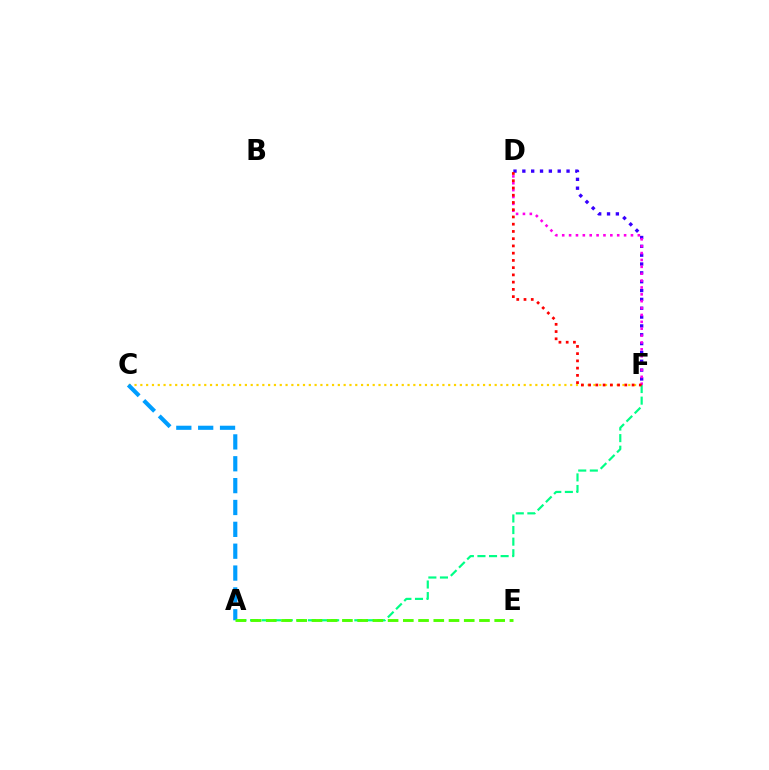{('C', 'F'): [{'color': '#ffd500', 'line_style': 'dotted', 'thickness': 1.58}], ('A', 'C'): [{'color': '#009eff', 'line_style': 'dashed', 'thickness': 2.97}], ('D', 'F'): [{'color': '#3700ff', 'line_style': 'dotted', 'thickness': 2.4}, {'color': '#ff00ed', 'line_style': 'dotted', 'thickness': 1.87}, {'color': '#ff0000', 'line_style': 'dotted', 'thickness': 1.97}], ('A', 'F'): [{'color': '#00ff86', 'line_style': 'dashed', 'thickness': 1.57}], ('A', 'E'): [{'color': '#4fff00', 'line_style': 'dashed', 'thickness': 2.07}]}